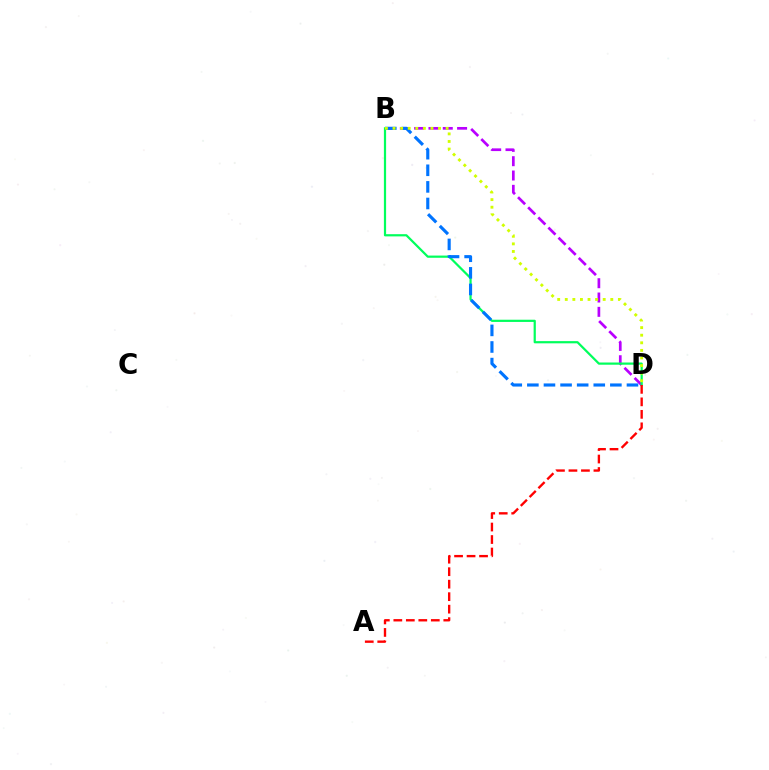{('B', 'D'): [{'color': '#b900ff', 'line_style': 'dashed', 'thickness': 1.94}, {'color': '#00ff5c', 'line_style': 'solid', 'thickness': 1.59}, {'color': '#0074ff', 'line_style': 'dashed', 'thickness': 2.26}, {'color': '#d1ff00', 'line_style': 'dotted', 'thickness': 2.06}], ('A', 'D'): [{'color': '#ff0000', 'line_style': 'dashed', 'thickness': 1.7}]}